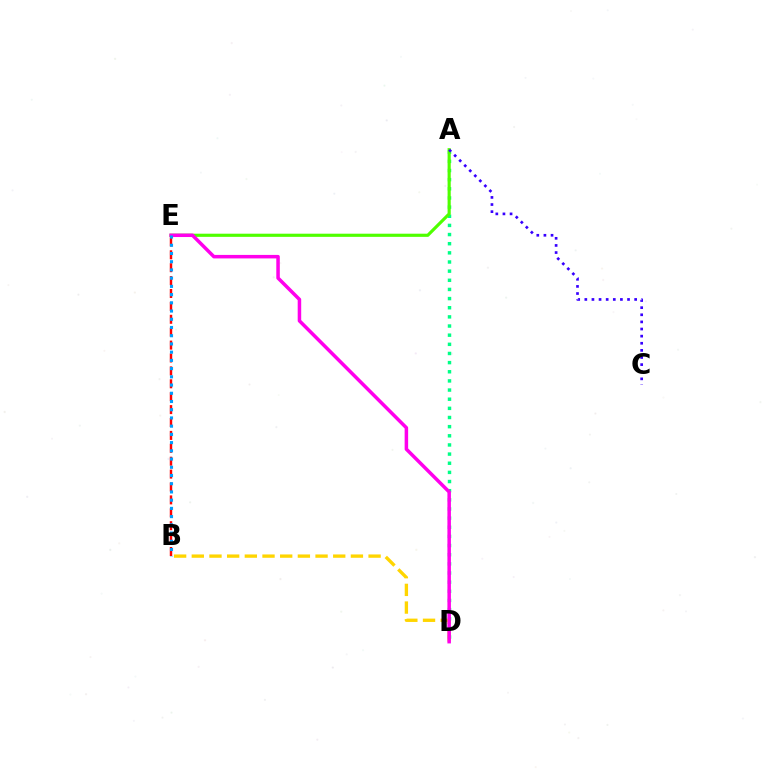{('B', 'E'): [{'color': '#ff0000', 'line_style': 'dashed', 'thickness': 1.75}, {'color': '#009eff', 'line_style': 'dotted', 'thickness': 2.23}], ('A', 'D'): [{'color': '#00ff86', 'line_style': 'dotted', 'thickness': 2.49}], ('A', 'E'): [{'color': '#4fff00', 'line_style': 'solid', 'thickness': 2.27}], ('B', 'D'): [{'color': '#ffd500', 'line_style': 'dashed', 'thickness': 2.4}], ('D', 'E'): [{'color': '#ff00ed', 'line_style': 'solid', 'thickness': 2.53}], ('A', 'C'): [{'color': '#3700ff', 'line_style': 'dotted', 'thickness': 1.93}]}